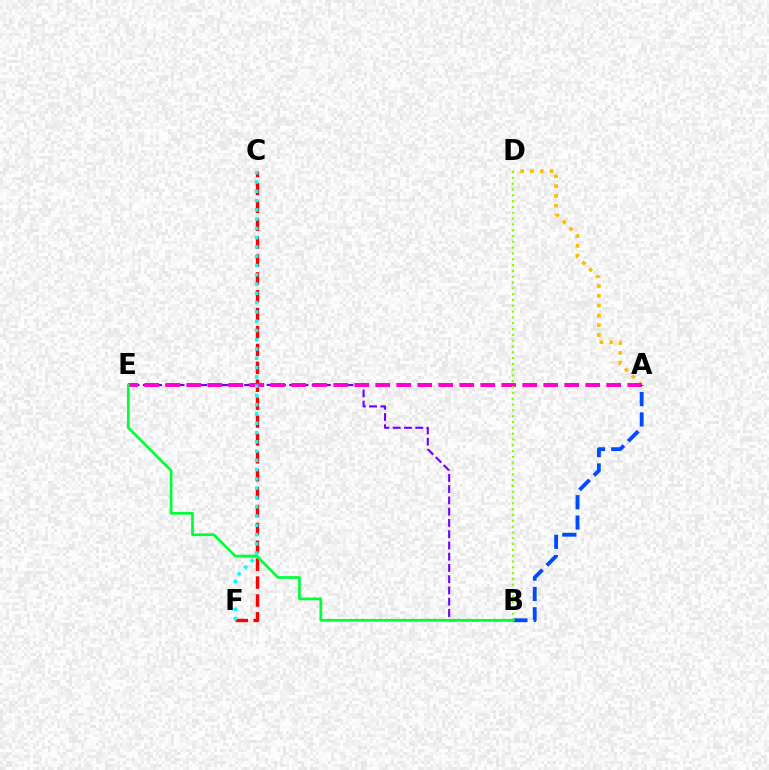{('B', 'E'): [{'color': '#7200ff', 'line_style': 'dashed', 'thickness': 1.53}, {'color': '#00ff39', 'line_style': 'solid', 'thickness': 1.95}], ('A', 'D'): [{'color': '#ffbd00', 'line_style': 'dotted', 'thickness': 2.66}], ('C', 'F'): [{'color': '#ff0000', 'line_style': 'dashed', 'thickness': 2.43}, {'color': '#00fff6', 'line_style': 'dotted', 'thickness': 2.52}], ('A', 'E'): [{'color': '#ff00cf', 'line_style': 'dashed', 'thickness': 2.85}], ('A', 'B'): [{'color': '#004bff', 'line_style': 'dashed', 'thickness': 2.76}], ('B', 'D'): [{'color': '#84ff00', 'line_style': 'dotted', 'thickness': 1.58}]}